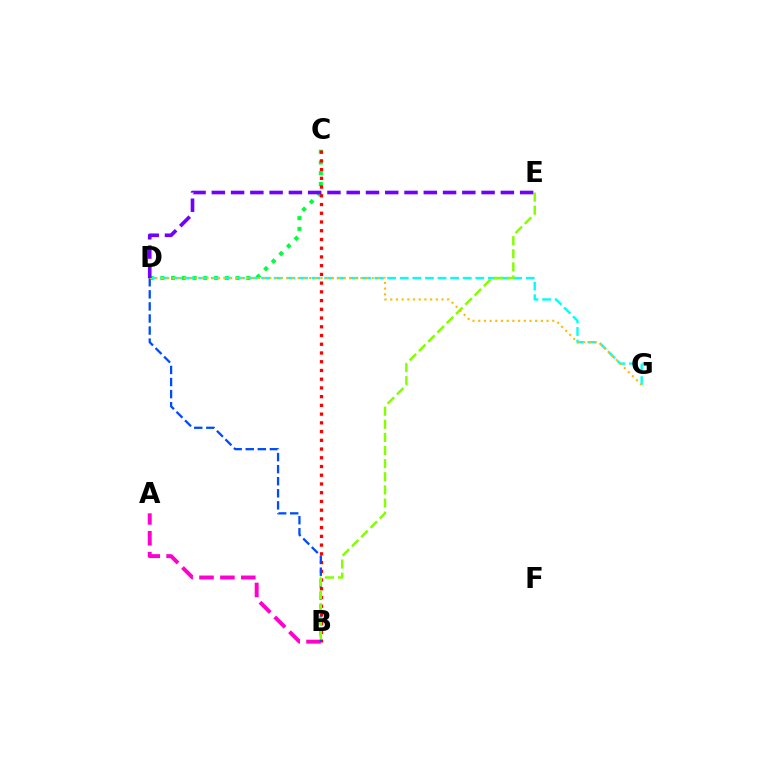{('C', 'D'): [{'color': '#00ff39', 'line_style': 'dotted', 'thickness': 2.92}], ('B', 'C'): [{'color': '#ff0000', 'line_style': 'dotted', 'thickness': 2.37}], ('D', 'G'): [{'color': '#00fff6', 'line_style': 'dashed', 'thickness': 1.71}, {'color': '#ffbd00', 'line_style': 'dotted', 'thickness': 1.55}], ('A', 'B'): [{'color': '#ff00cf', 'line_style': 'dashed', 'thickness': 2.84}], ('B', 'D'): [{'color': '#004bff', 'line_style': 'dashed', 'thickness': 1.64}], ('B', 'E'): [{'color': '#84ff00', 'line_style': 'dashed', 'thickness': 1.78}], ('D', 'E'): [{'color': '#7200ff', 'line_style': 'dashed', 'thickness': 2.62}]}